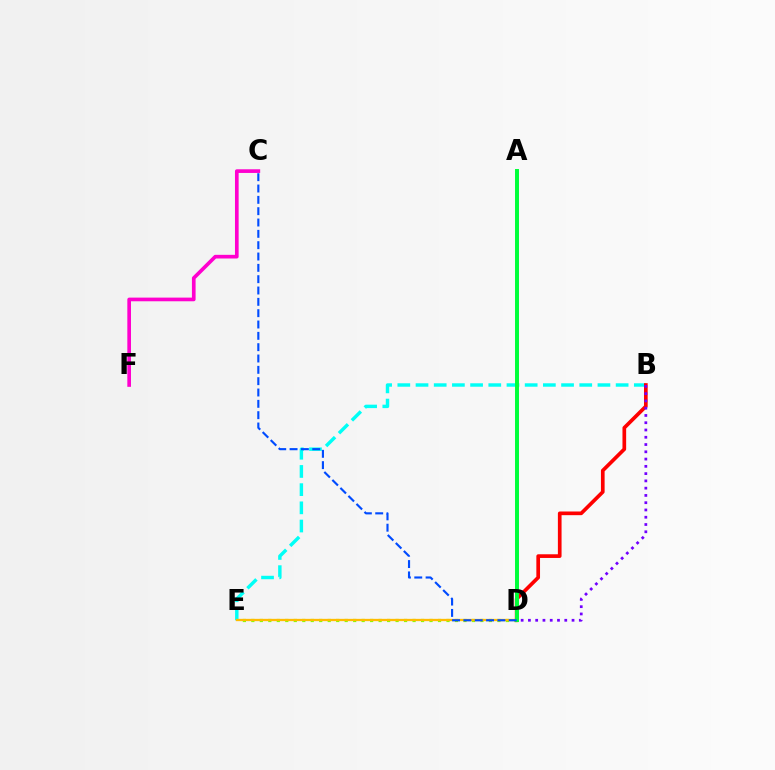{('C', 'F'): [{'color': '#ff00cf', 'line_style': 'solid', 'thickness': 2.64}], ('D', 'E'): [{'color': '#84ff00', 'line_style': 'dotted', 'thickness': 2.31}, {'color': '#ffbd00', 'line_style': 'solid', 'thickness': 1.65}], ('B', 'E'): [{'color': '#00fff6', 'line_style': 'dashed', 'thickness': 2.47}], ('B', 'D'): [{'color': '#ff0000', 'line_style': 'solid', 'thickness': 2.65}, {'color': '#7200ff', 'line_style': 'dotted', 'thickness': 1.98}], ('A', 'D'): [{'color': '#00ff39', 'line_style': 'solid', 'thickness': 2.85}], ('C', 'D'): [{'color': '#004bff', 'line_style': 'dashed', 'thickness': 1.54}]}